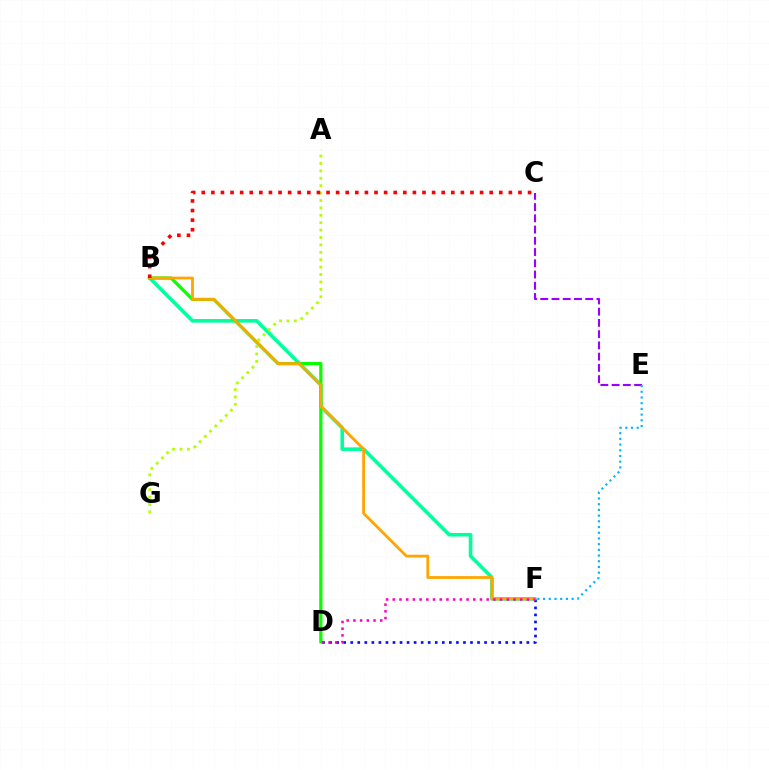{('B', 'F'): [{'color': '#00ff9d', 'line_style': 'solid', 'thickness': 2.58}, {'color': '#ffa500', 'line_style': 'solid', 'thickness': 2.02}], ('D', 'F'): [{'color': '#0010ff', 'line_style': 'dotted', 'thickness': 1.91}, {'color': '#ff00bd', 'line_style': 'dotted', 'thickness': 1.82}], ('C', 'E'): [{'color': '#9b00ff', 'line_style': 'dashed', 'thickness': 1.53}], ('B', 'D'): [{'color': '#08ff00', 'line_style': 'solid', 'thickness': 2.33}], ('A', 'G'): [{'color': '#b3ff00', 'line_style': 'dotted', 'thickness': 2.01}], ('E', 'F'): [{'color': '#00b5ff', 'line_style': 'dotted', 'thickness': 1.55}], ('B', 'C'): [{'color': '#ff0000', 'line_style': 'dotted', 'thickness': 2.61}]}